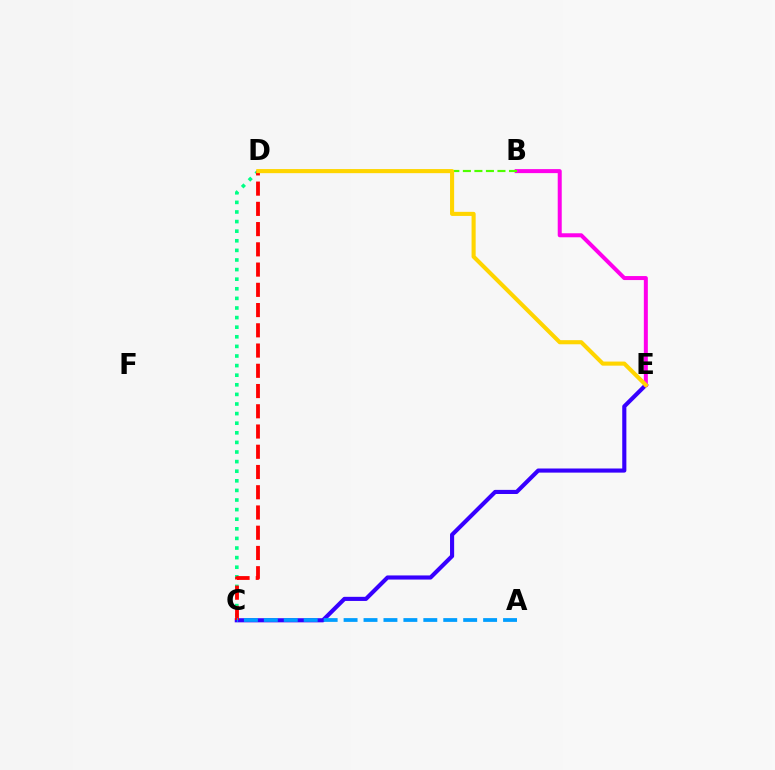{('C', 'E'): [{'color': '#3700ff', 'line_style': 'solid', 'thickness': 2.97}], ('C', 'D'): [{'color': '#00ff86', 'line_style': 'dotted', 'thickness': 2.61}, {'color': '#ff0000', 'line_style': 'dashed', 'thickness': 2.75}], ('B', 'E'): [{'color': '#ff00ed', 'line_style': 'solid', 'thickness': 2.88}], ('B', 'D'): [{'color': '#4fff00', 'line_style': 'dashed', 'thickness': 1.57}], ('D', 'E'): [{'color': '#ffd500', 'line_style': 'solid', 'thickness': 2.95}], ('A', 'C'): [{'color': '#009eff', 'line_style': 'dashed', 'thickness': 2.71}]}